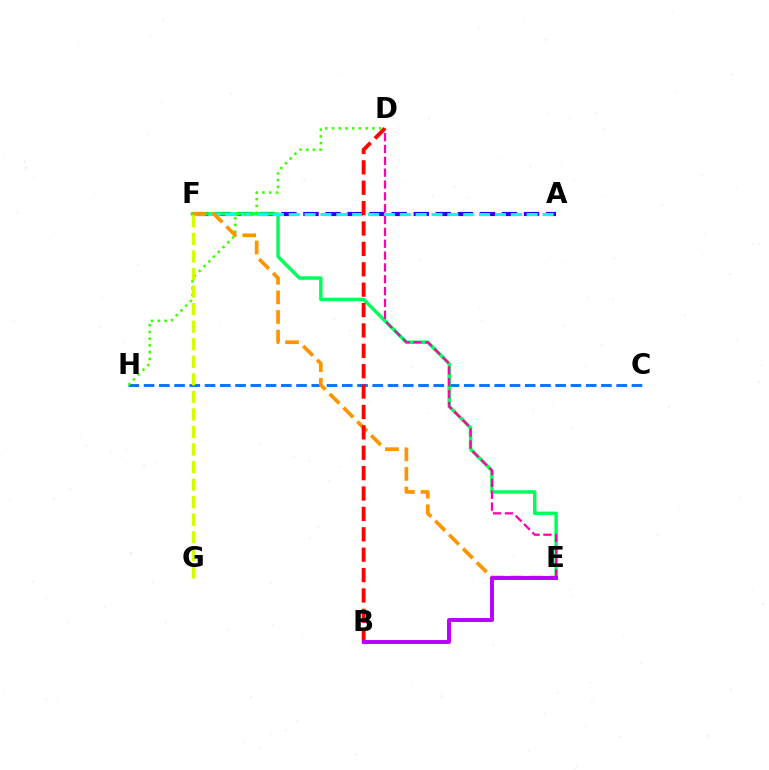{('C', 'H'): [{'color': '#0074ff', 'line_style': 'dashed', 'thickness': 2.07}], ('A', 'F'): [{'color': '#2500ff', 'line_style': 'dashed', 'thickness': 3.0}, {'color': '#00fff6', 'line_style': 'dashed', 'thickness': 2.15}], ('E', 'F'): [{'color': '#00ff5c', 'line_style': 'solid', 'thickness': 2.49}, {'color': '#ff9400', 'line_style': 'dashed', 'thickness': 2.66}], ('D', 'H'): [{'color': '#3dff00', 'line_style': 'dotted', 'thickness': 1.83}], ('F', 'G'): [{'color': '#d1ff00', 'line_style': 'dashed', 'thickness': 2.38}], ('D', 'E'): [{'color': '#ff00ac', 'line_style': 'dashed', 'thickness': 1.61}], ('B', 'D'): [{'color': '#ff0000', 'line_style': 'dashed', 'thickness': 2.77}], ('B', 'E'): [{'color': '#b900ff', 'line_style': 'solid', 'thickness': 2.82}]}